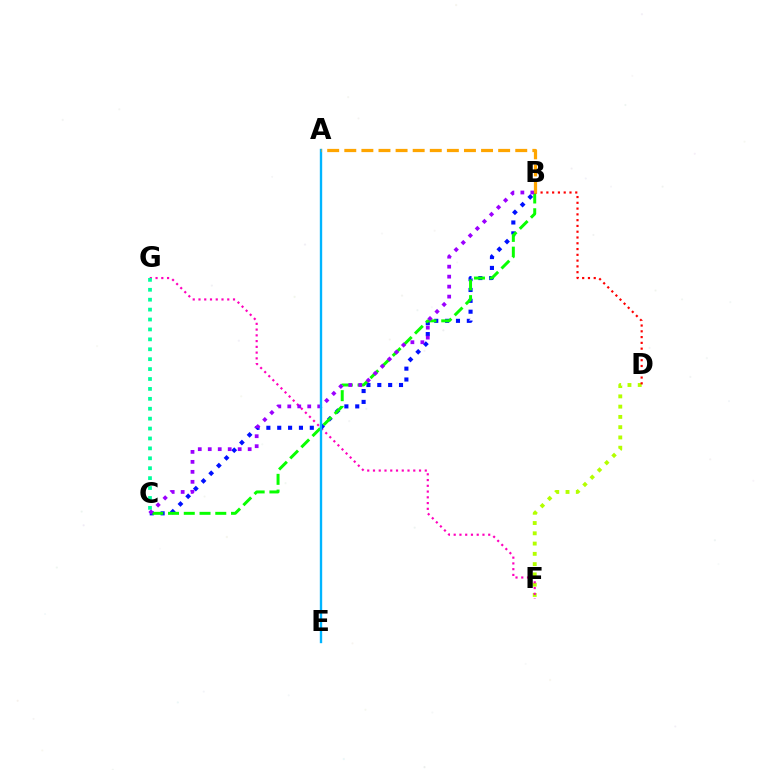{('D', 'F'): [{'color': '#b3ff00', 'line_style': 'dotted', 'thickness': 2.79}], ('F', 'G'): [{'color': '#ff00bd', 'line_style': 'dotted', 'thickness': 1.56}], ('C', 'G'): [{'color': '#00ff9d', 'line_style': 'dotted', 'thickness': 2.69}], ('B', 'C'): [{'color': '#0010ff', 'line_style': 'dotted', 'thickness': 2.95}, {'color': '#08ff00', 'line_style': 'dashed', 'thickness': 2.14}, {'color': '#9b00ff', 'line_style': 'dotted', 'thickness': 2.71}], ('B', 'D'): [{'color': '#ff0000', 'line_style': 'dotted', 'thickness': 1.57}], ('A', 'E'): [{'color': '#00b5ff', 'line_style': 'solid', 'thickness': 1.7}], ('A', 'B'): [{'color': '#ffa500', 'line_style': 'dashed', 'thickness': 2.32}]}